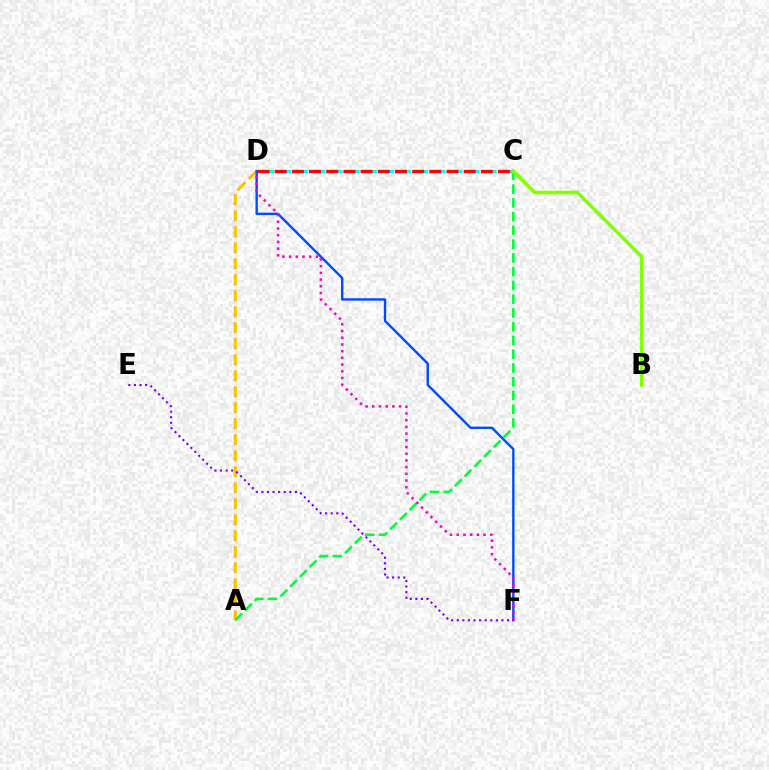{('A', 'D'): [{'color': '#ffbd00', 'line_style': 'dashed', 'thickness': 2.17}], ('A', 'C'): [{'color': '#00ff39', 'line_style': 'dashed', 'thickness': 1.87}], ('D', 'F'): [{'color': '#004bff', 'line_style': 'solid', 'thickness': 1.72}, {'color': '#ff00cf', 'line_style': 'dotted', 'thickness': 1.82}], ('C', 'D'): [{'color': '#00fff6', 'line_style': 'dashed', 'thickness': 2.32}, {'color': '#ff0000', 'line_style': 'dashed', 'thickness': 2.33}], ('B', 'C'): [{'color': '#84ff00', 'line_style': 'solid', 'thickness': 2.56}], ('E', 'F'): [{'color': '#7200ff', 'line_style': 'dotted', 'thickness': 1.52}]}